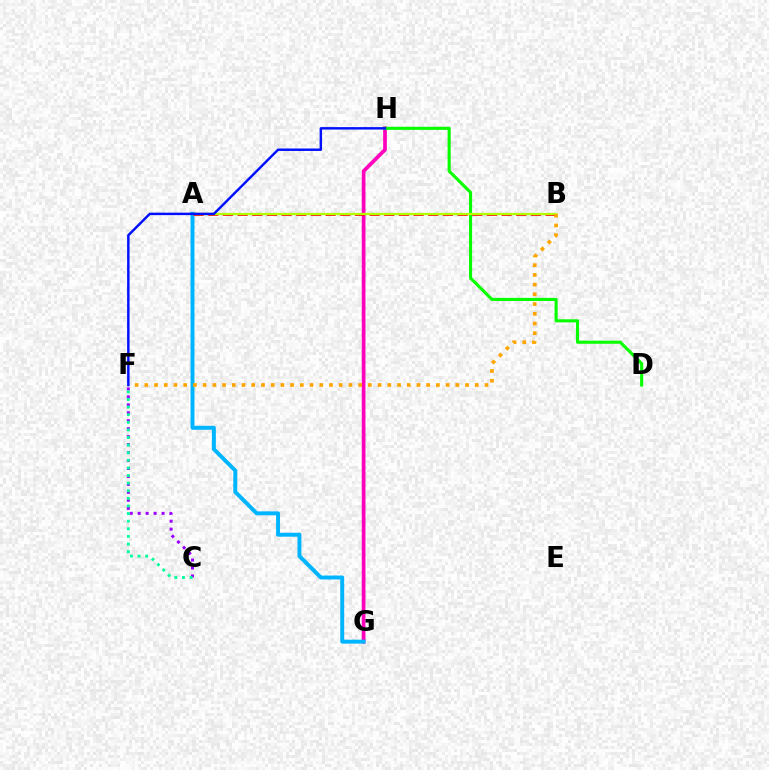{('G', 'H'): [{'color': '#ff00bd', 'line_style': 'solid', 'thickness': 2.67}], ('C', 'F'): [{'color': '#9b00ff', 'line_style': 'dotted', 'thickness': 2.16}, {'color': '#00ff9d', 'line_style': 'dotted', 'thickness': 2.07}], ('A', 'G'): [{'color': '#00b5ff', 'line_style': 'solid', 'thickness': 2.84}], ('D', 'H'): [{'color': '#08ff00', 'line_style': 'solid', 'thickness': 2.23}], ('A', 'B'): [{'color': '#ff0000', 'line_style': 'dashed', 'thickness': 1.99}, {'color': '#b3ff00', 'line_style': 'solid', 'thickness': 1.65}], ('B', 'F'): [{'color': '#ffa500', 'line_style': 'dotted', 'thickness': 2.64}], ('F', 'H'): [{'color': '#0010ff', 'line_style': 'solid', 'thickness': 1.77}]}